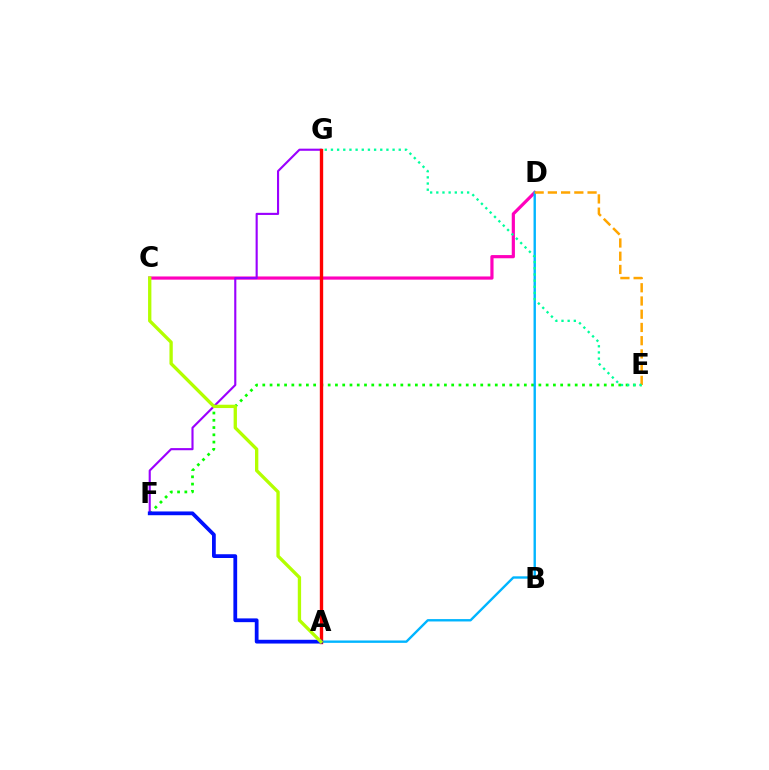{('E', 'F'): [{'color': '#08ff00', 'line_style': 'dotted', 'thickness': 1.97}], ('C', 'D'): [{'color': '#ff00bd', 'line_style': 'solid', 'thickness': 2.3}], ('F', 'G'): [{'color': '#9b00ff', 'line_style': 'solid', 'thickness': 1.53}], ('A', 'D'): [{'color': '#00b5ff', 'line_style': 'solid', 'thickness': 1.71}], ('A', 'G'): [{'color': '#ff0000', 'line_style': 'solid', 'thickness': 2.42}], ('D', 'E'): [{'color': '#ffa500', 'line_style': 'dashed', 'thickness': 1.8}], ('E', 'G'): [{'color': '#00ff9d', 'line_style': 'dotted', 'thickness': 1.67}], ('A', 'F'): [{'color': '#0010ff', 'line_style': 'solid', 'thickness': 2.71}], ('A', 'C'): [{'color': '#b3ff00', 'line_style': 'solid', 'thickness': 2.39}]}